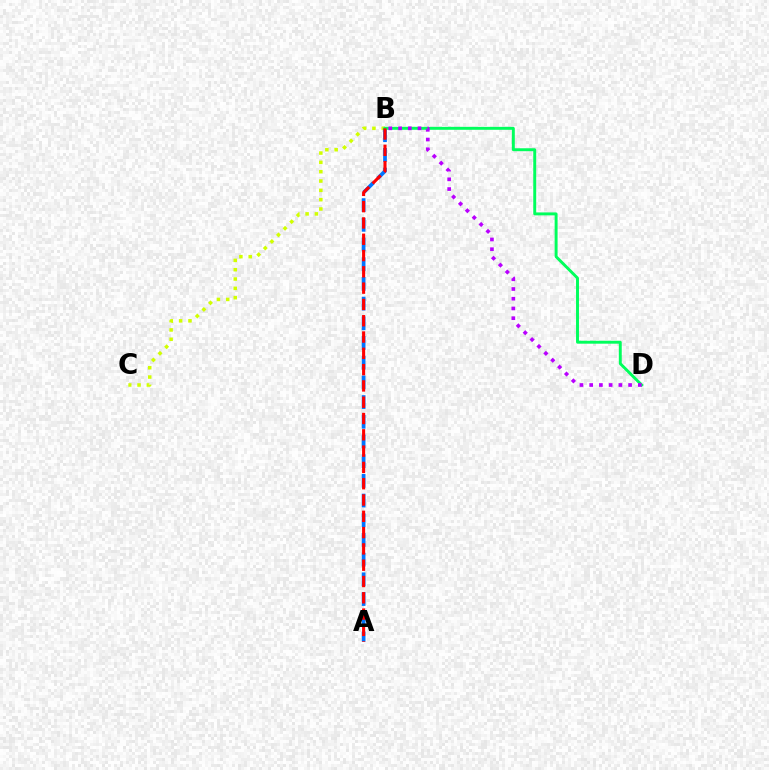{('B', 'C'): [{'color': '#d1ff00', 'line_style': 'dotted', 'thickness': 2.53}], ('A', 'B'): [{'color': '#0074ff', 'line_style': 'dashed', 'thickness': 2.68}, {'color': '#ff0000', 'line_style': 'dashed', 'thickness': 2.21}], ('B', 'D'): [{'color': '#00ff5c', 'line_style': 'solid', 'thickness': 2.11}, {'color': '#b900ff', 'line_style': 'dotted', 'thickness': 2.64}]}